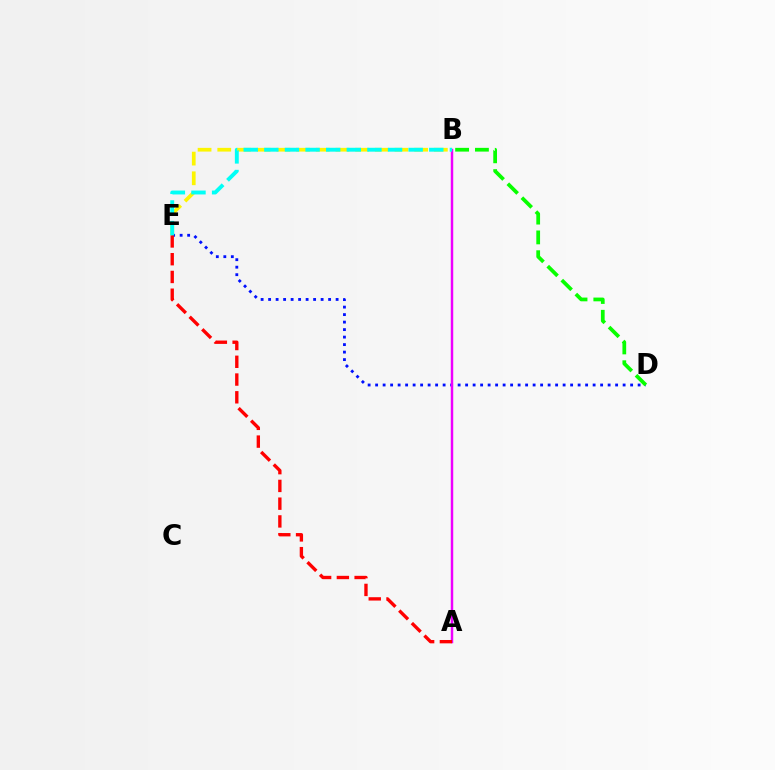{('D', 'E'): [{'color': '#0010ff', 'line_style': 'dotted', 'thickness': 2.04}], ('B', 'E'): [{'color': '#fcf500', 'line_style': 'dashed', 'thickness': 2.67}, {'color': '#00fff6', 'line_style': 'dashed', 'thickness': 2.8}], ('A', 'B'): [{'color': '#ee00ff', 'line_style': 'solid', 'thickness': 1.77}], ('A', 'E'): [{'color': '#ff0000', 'line_style': 'dashed', 'thickness': 2.41}], ('B', 'D'): [{'color': '#08ff00', 'line_style': 'dashed', 'thickness': 2.69}]}